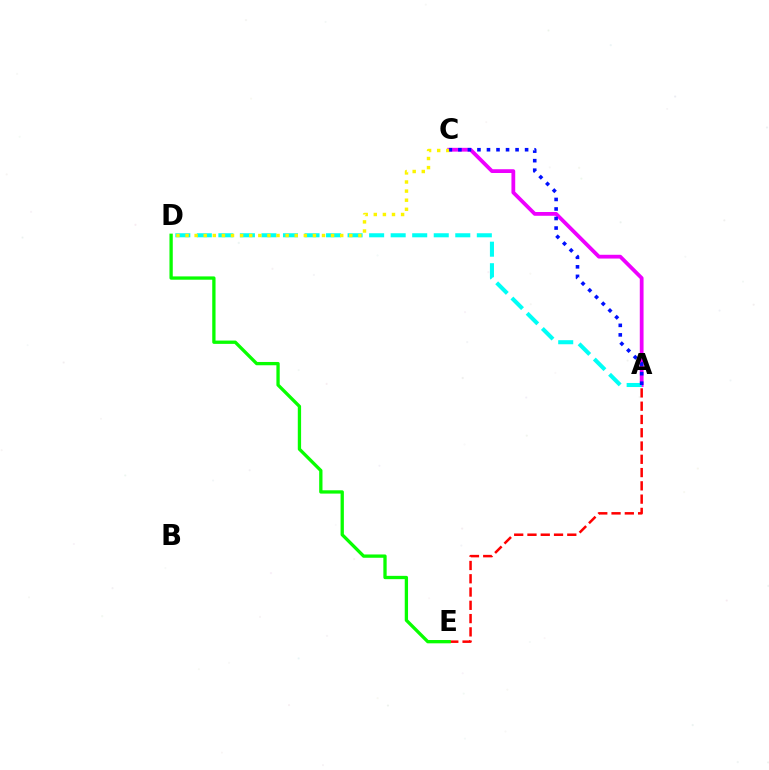{('A', 'C'): [{'color': '#ee00ff', 'line_style': 'solid', 'thickness': 2.72}, {'color': '#0010ff', 'line_style': 'dotted', 'thickness': 2.59}], ('A', 'D'): [{'color': '#00fff6', 'line_style': 'dashed', 'thickness': 2.93}], ('C', 'D'): [{'color': '#fcf500', 'line_style': 'dotted', 'thickness': 2.47}], ('A', 'E'): [{'color': '#ff0000', 'line_style': 'dashed', 'thickness': 1.8}], ('D', 'E'): [{'color': '#08ff00', 'line_style': 'solid', 'thickness': 2.38}]}